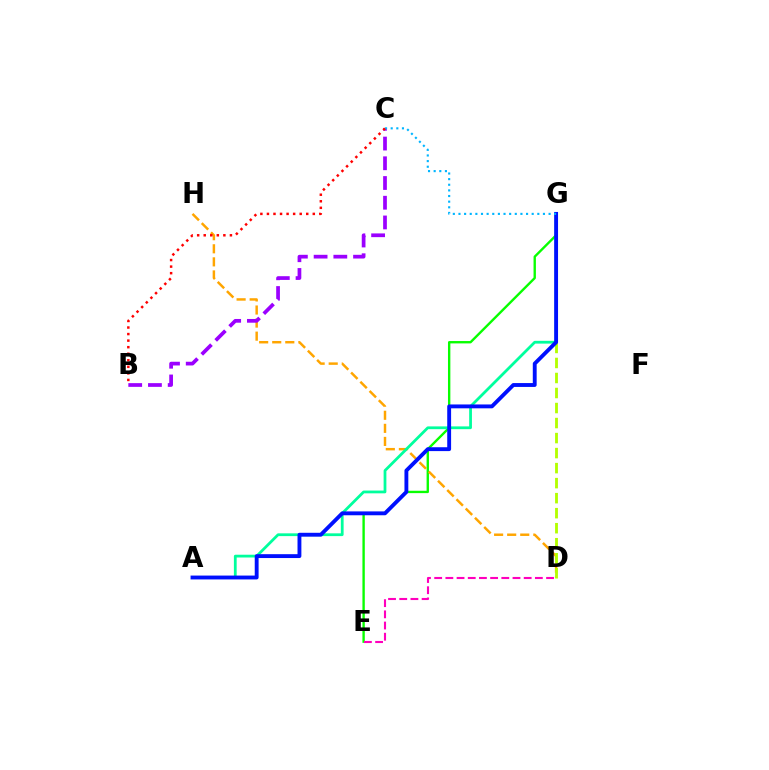{('E', 'G'): [{'color': '#08ff00', 'line_style': 'solid', 'thickness': 1.71}], ('D', 'H'): [{'color': '#ffa500', 'line_style': 'dashed', 'thickness': 1.78}], ('D', 'G'): [{'color': '#b3ff00', 'line_style': 'dashed', 'thickness': 2.04}], ('B', 'C'): [{'color': '#9b00ff', 'line_style': 'dashed', 'thickness': 2.68}, {'color': '#ff0000', 'line_style': 'dotted', 'thickness': 1.78}], ('A', 'G'): [{'color': '#00ff9d', 'line_style': 'solid', 'thickness': 2.0}, {'color': '#0010ff', 'line_style': 'solid', 'thickness': 2.78}], ('C', 'G'): [{'color': '#00b5ff', 'line_style': 'dotted', 'thickness': 1.53}], ('D', 'E'): [{'color': '#ff00bd', 'line_style': 'dashed', 'thickness': 1.52}]}